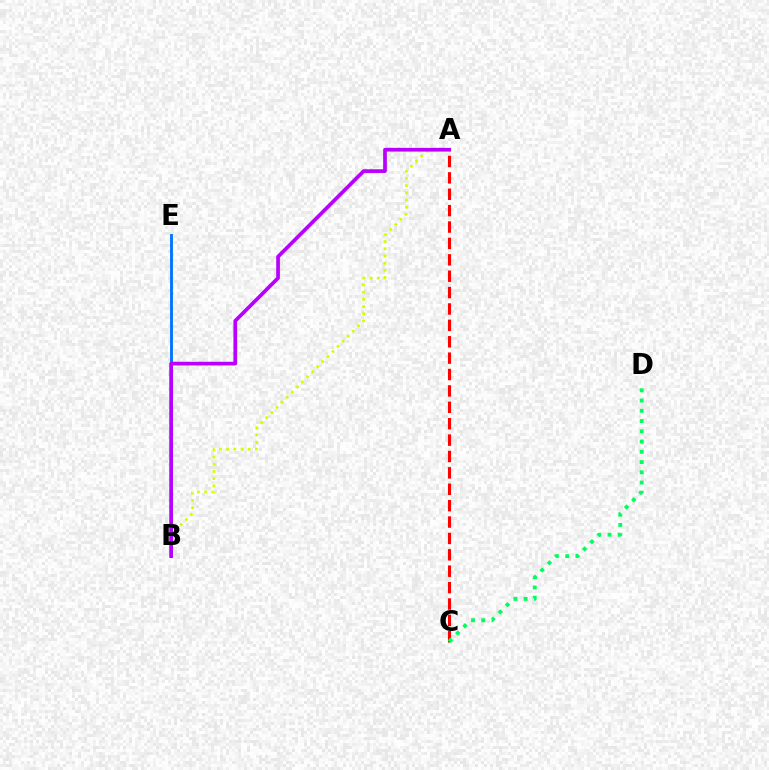{('A', 'B'): [{'color': '#d1ff00', 'line_style': 'dotted', 'thickness': 1.96}, {'color': '#b900ff', 'line_style': 'solid', 'thickness': 2.67}], ('B', 'E'): [{'color': '#0074ff', 'line_style': 'solid', 'thickness': 2.06}], ('A', 'C'): [{'color': '#ff0000', 'line_style': 'dashed', 'thickness': 2.23}], ('C', 'D'): [{'color': '#00ff5c', 'line_style': 'dotted', 'thickness': 2.79}]}